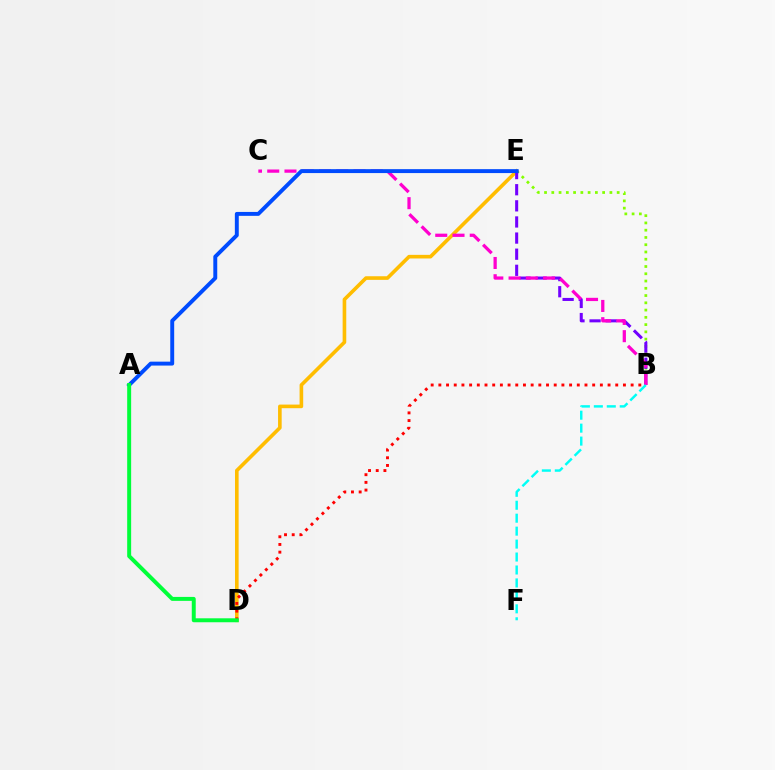{('D', 'E'): [{'color': '#ffbd00', 'line_style': 'solid', 'thickness': 2.61}], ('B', 'E'): [{'color': '#84ff00', 'line_style': 'dotted', 'thickness': 1.97}, {'color': '#7200ff', 'line_style': 'dashed', 'thickness': 2.19}], ('B', 'D'): [{'color': '#ff0000', 'line_style': 'dotted', 'thickness': 2.09}], ('B', 'C'): [{'color': '#ff00cf', 'line_style': 'dashed', 'thickness': 2.34}], ('A', 'E'): [{'color': '#004bff', 'line_style': 'solid', 'thickness': 2.82}], ('B', 'F'): [{'color': '#00fff6', 'line_style': 'dashed', 'thickness': 1.76}], ('A', 'D'): [{'color': '#00ff39', 'line_style': 'solid', 'thickness': 2.85}]}